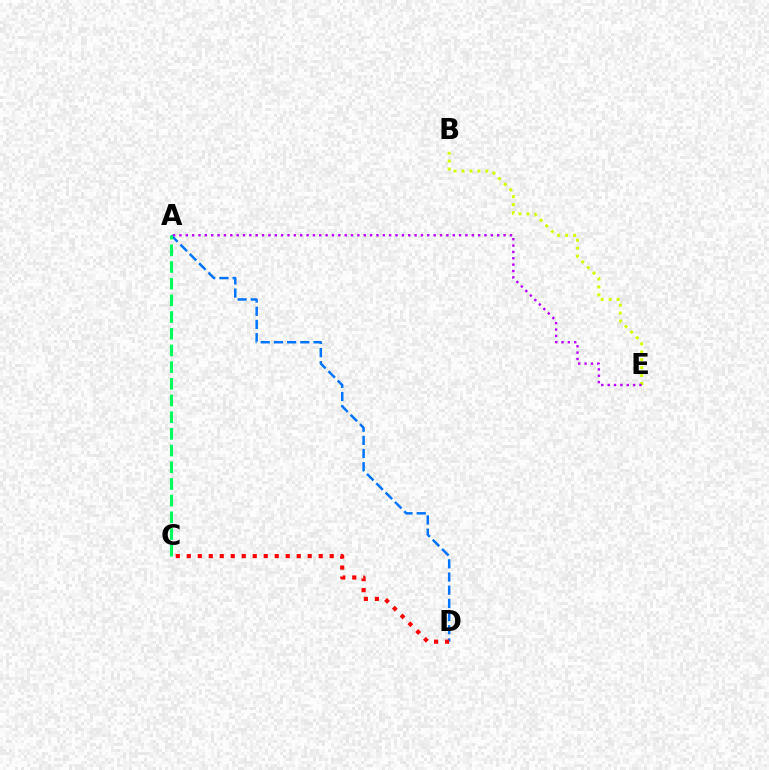{('A', 'D'): [{'color': '#0074ff', 'line_style': 'dashed', 'thickness': 1.79}], ('B', 'E'): [{'color': '#d1ff00', 'line_style': 'dotted', 'thickness': 2.15}], ('A', 'E'): [{'color': '#b900ff', 'line_style': 'dotted', 'thickness': 1.73}], ('C', 'D'): [{'color': '#ff0000', 'line_style': 'dotted', 'thickness': 2.99}], ('A', 'C'): [{'color': '#00ff5c', 'line_style': 'dashed', 'thickness': 2.27}]}